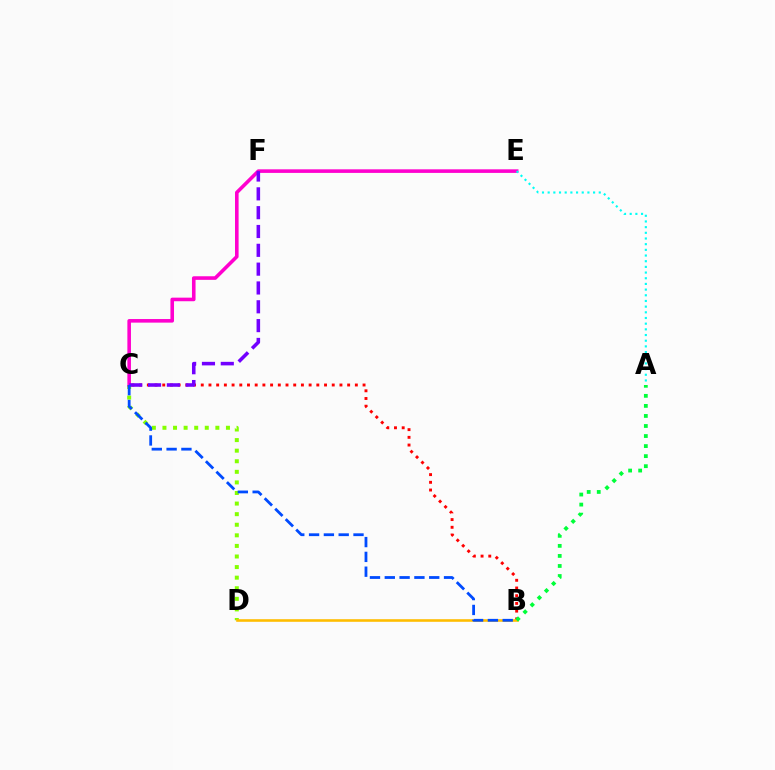{('B', 'C'): [{'color': '#ff0000', 'line_style': 'dotted', 'thickness': 2.09}, {'color': '#004bff', 'line_style': 'dashed', 'thickness': 2.01}], ('C', 'D'): [{'color': '#84ff00', 'line_style': 'dotted', 'thickness': 2.88}], ('C', 'E'): [{'color': '#ff00cf', 'line_style': 'solid', 'thickness': 2.58}], ('C', 'F'): [{'color': '#7200ff', 'line_style': 'dashed', 'thickness': 2.56}], ('A', 'E'): [{'color': '#00fff6', 'line_style': 'dotted', 'thickness': 1.54}], ('B', 'D'): [{'color': '#ffbd00', 'line_style': 'solid', 'thickness': 1.87}], ('A', 'B'): [{'color': '#00ff39', 'line_style': 'dotted', 'thickness': 2.73}]}